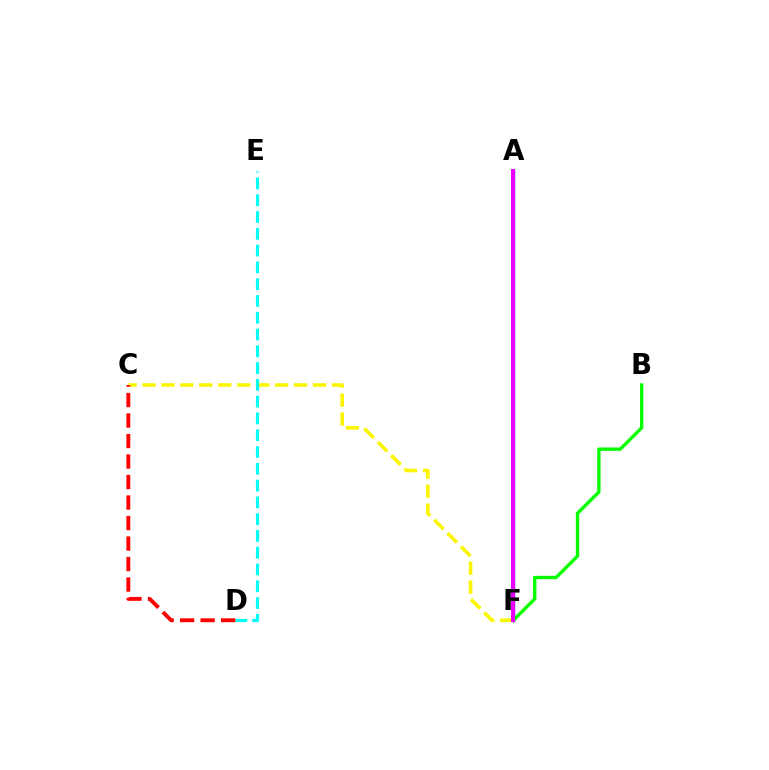{('A', 'F'): [{'color': '#0010ff', 'line_style': 'solid', 'thickness': 2.46}, {'color': '#ee00ff', 'line_style': 'solid', 'thickness': 2.88}], ('C', 'F'): [{'color': '#fcf500', 'line_style': 'dashed', 'thickness': 2.57}], ('D', 'E'): [{'color': '#00fff6', 'line_style': 'dashed', 'thickness': 2.28}], ('B', 'F'): [{'color': '#08ff00', 'line_style': 'solid', 'thickness': 2.42}], ('C', 'D'): [{'color': '#ff0000', 'line_style': 'dashed', 'thickness': 2.78}]}